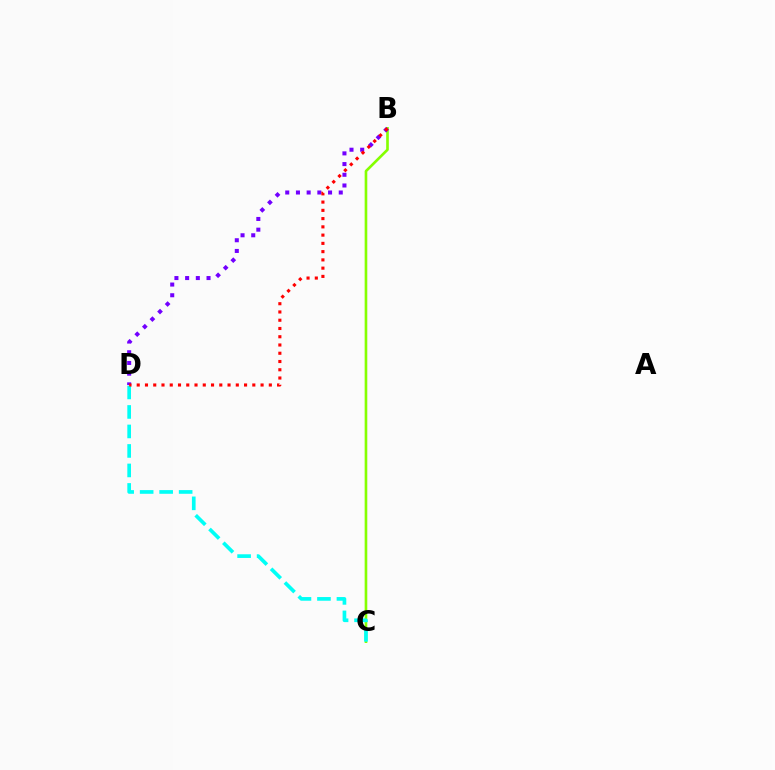{('B', 'C'): [{'color': '#84ff00', 'line_style': 'solid', 'thickness': 1.9}], ('C', 'D'): [{'color': '#00fff6', 'line_style': 'dashed', 'thickness': 2.65}], ('B', 'D'): [{'color': '#7200ff', 'line_style': 'dotted', 'thickness': 2.91}, {'color': '#ff0000', 'line_style': 'dotted', 'thickness': 2.24}]}